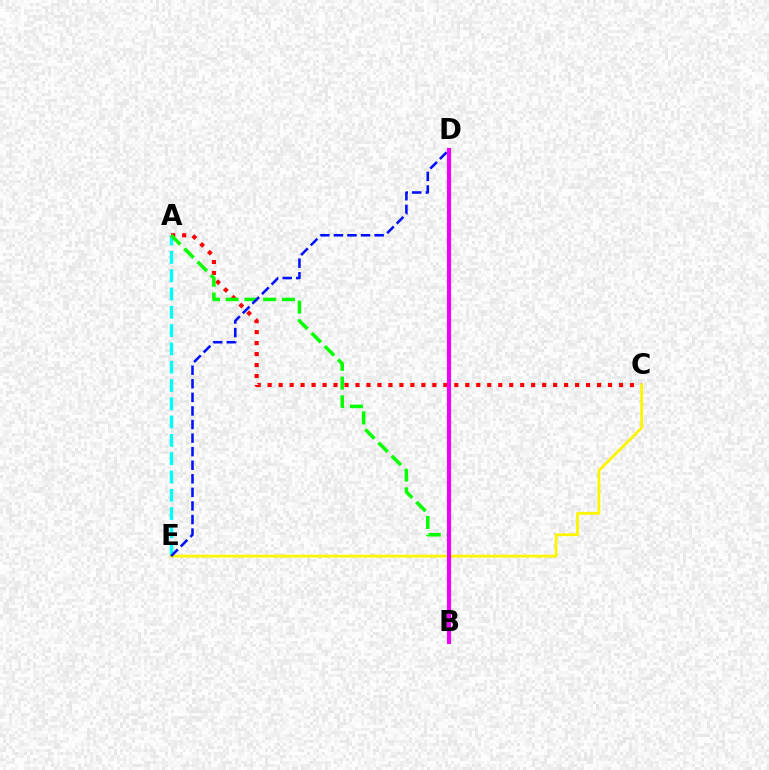{('A', 'E'): [{'color': '#00fff6', 'line_style': 'dashed', 'thickness': 2.49}], ('A', 'C'): [{'color': '#ff0000', 'line_style': 'dotted', 'thickness': 2.98}], ('C', 'E'): [{'color': '#fcf500', 'line_style': 'solid', 'thickness': 2.04}], ('A', 'B'): [{'color': '#08ff00', 'line_style': 'dashed', 'thickness': 2.54}], ('D', 'E'): [{'color': '#0010ff', 'line_style': 'dashed', 'thickness': 1.84}], ('B', 'D'): [{'color': '#ee00ff', 'line_style': 'solid', 'thickness': 2.97}]}